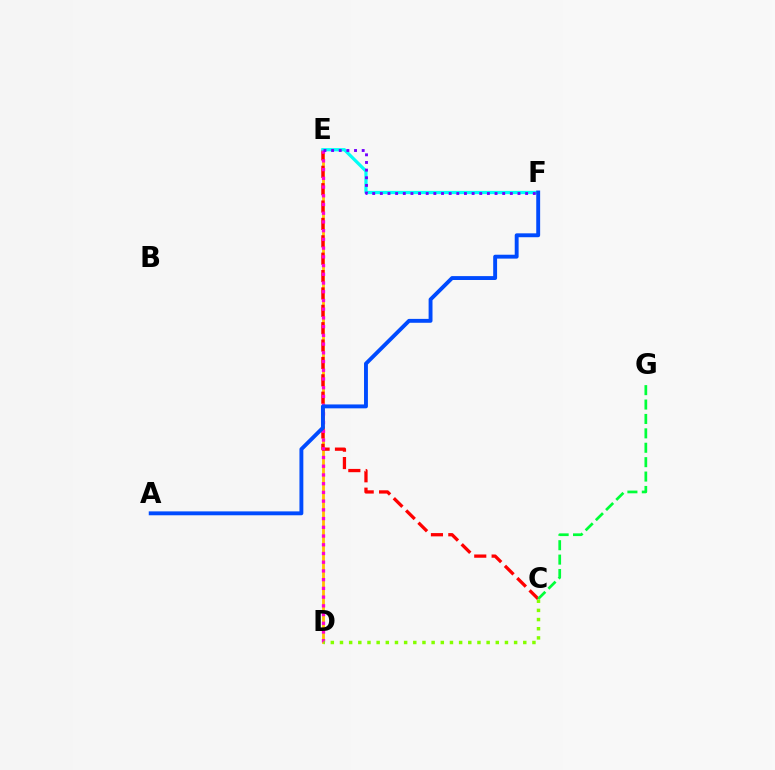{('D', 'E'): [{'color': '#ffbd00', 'line_style': 'solid', 'thickness': 2.02}, {'color': '#ff00cf', 'line_style': 'dotted', 'thickness': 2.37}], ('C', 'E'): [{'color': '#ff0000', 'line_style': 'dashed', 'thickness': 2.36}], ('E', 'F'): [{'color': '#00fff6', 'line_style': 'solid', 'thickness': 2.33}, {'color': '#7200ff', 'line_style': 'dotted', 'thickness': 2.08}], ('C', 'G'): [{'color': '#00ff39', 'line_style': 'dashed', 'thickness': 1.96}], ('C', 'D'): [{'color': '#84ff00', 'line_style': 'dotted', 'thickness': 2.49}], ('A', 'F'): [{'color': '#004bff', 'line_style': 'solid', 'thickness': 2.8}]}